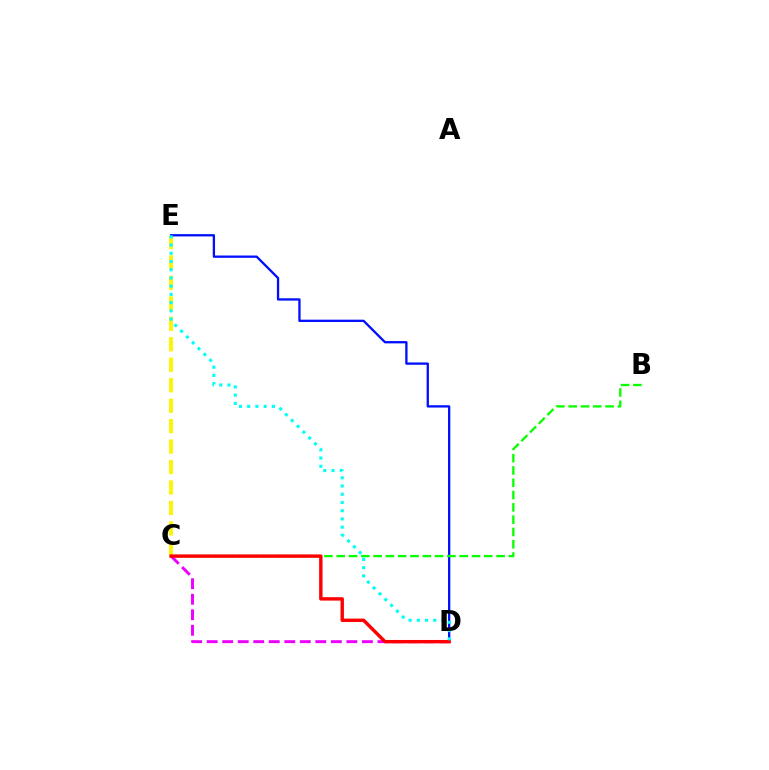{('C', 'E'): [{'color': '#fcf500', 'line_style': 'dashed', 'thickness': 2.78}], ('D', 'E'): [{'color': '#0010ff', 'line_style': 'solid', 'thickness': 1.66}, {'color': '#00fff6', 'line_style': 'dotted', 'thickness': 2.24}], ('B', 'C'): [{'color': '#08ff00', 'line_style': 'dashed', 'thickness': 1.67}], ('C', 'D'): [{'color': '#ee00ff', 'line_style': 'dashed', 'thickness': 2.11}, {'color': '#ff0000', 'line_style': 'solid', 'thickness': 2.45}]}